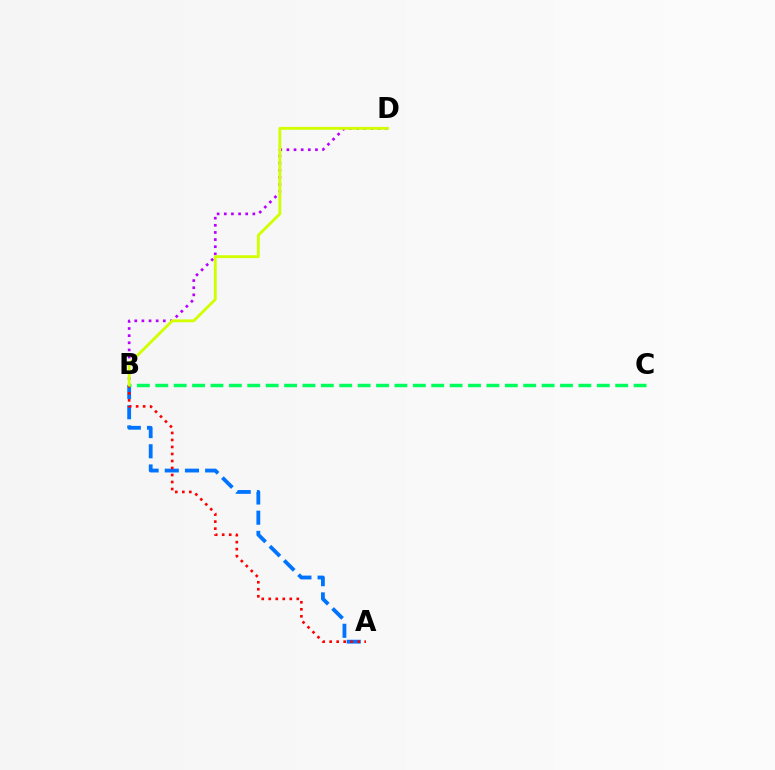{('B', 'D'): [{'color': '#b900ff', 'line_style': 'dotted', 'thickness': 1.94}, {'color': '#d1ff00', 'line_style': 'solid', 'thickness': 2.05}], ('A', 'B'): [{'color': '#0074ff', 'line_style': 'dashed', 'thickness': 2.74}, {'color': '#ff0000', 'line_style': 'dotted', 'thickness': 1.9}], ('B', 'C'): [{'color': '#00ff5c', 'line_style': 'dashed', 'thickness': 2.5}]}